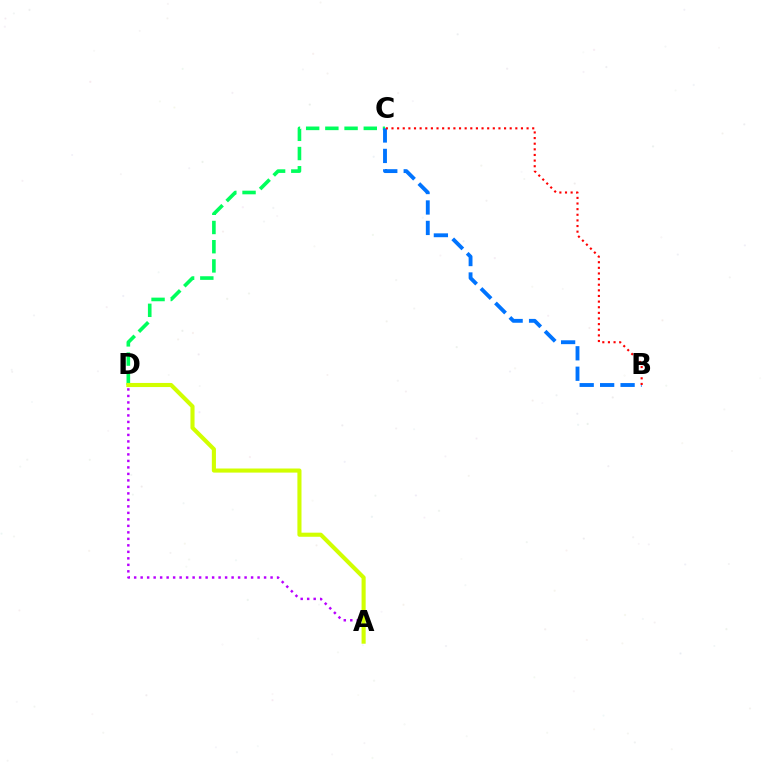{('C', 'D'): [{'color': '#00ff5c', 'line_style': 'dashed', 'thickness': 2.61}], ('A', 'D'): [{'color': '#b900ff', 'line_style': 'dotted', 'thickness': 1.76}, {'color': '#d1ff00', 'line_style': 'solid', 'thickness': 2.95}], ('B', 'C'): [{'color': '#0074ff', 'line_style': 'dashed', 'thickness': 2.78}, {'color': '#ff0000', 'line_style': 'dotted', 'thickness': 1.53}]}